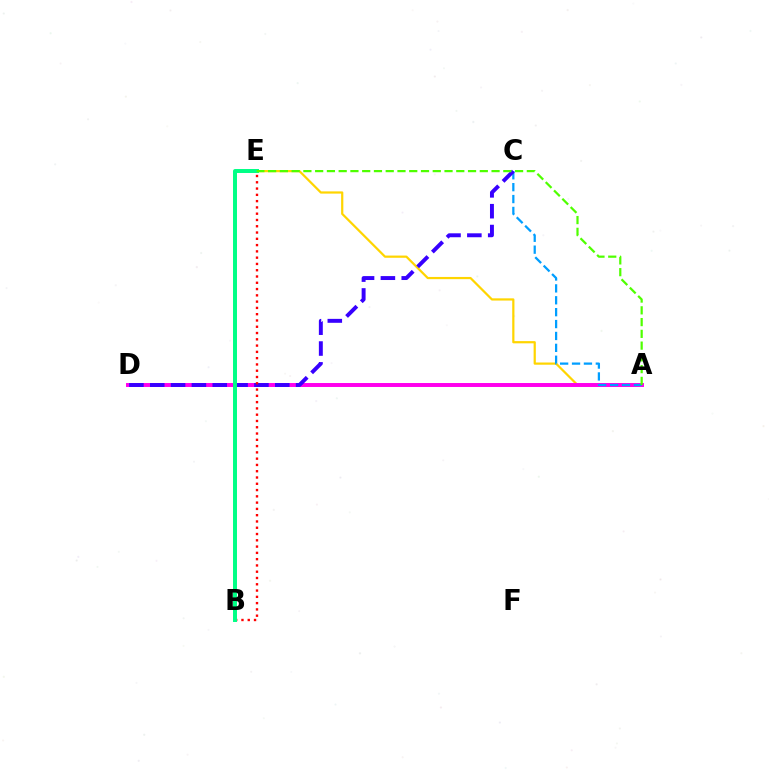{('A', 'E'): [{'color': '#ffd500', 'line_style': 'solid', 'thickness': 1.6}, {'color': '#4fff00', 'line_style': 'dashed', 'thickness': 1.6}], ('A', 'D'): [{'color': '#ff00ed', 'line_style': 'solid', 'thickness': 2.85}], ('A', 'C'): [{'color': '#009eff', 'line_style': 'dashed', 'thickness': 1.62}], ('C', 'D'): [{'color': '#3700ff', 'line_style': 'dashed', 'thickness': 2.83}], ('B', 'E'): [{'color': '#ff0000', 'line_style': 'dotted', 'thickness': 1.71}, {'color': '#00ff86', 'line_style': 'solid', 'thickness': 2.85}]}